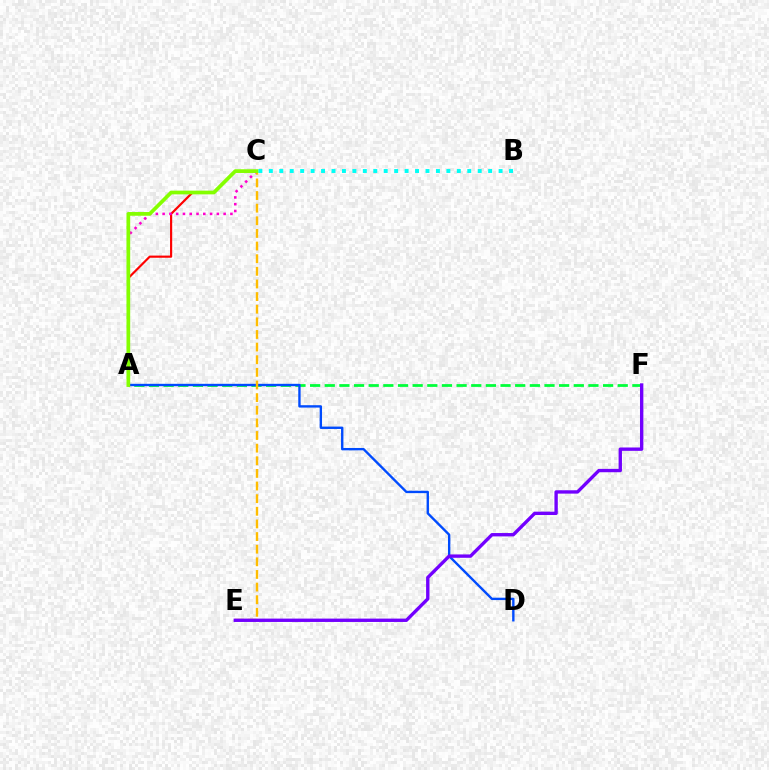{('A', 'F'): [{'color': '#00ff39', 'line_style': 'dashed', 'thickness': 1.99}], ('A', 'D'): [{'color': '#004bff', 'line_style': 'solid', 'thickness': 1.71}], ('C', 'E'): [{'color': '#ffbd00', 'line_style': 'dashed', 'thickness': 1.72}], ('A', 'C'): [{'color': '#ff0000', 'line_style': 'solid', 'thickness': 1.56}, {'color': '#ff00cf', 'line_style': 'dotted', 'thickness': 1.84}, {'color': '#84ff00', 'line_style': 'solid', 'thickness': 2.68}], ('E', 'F'): [{'color': '#7200ff', 'line_style': 'solid', 'thickness': 2.42}], ('B', 'C'): [{'color': '#00fff6', 'line_style': 'dotted', 'thickness': 2.84}]}